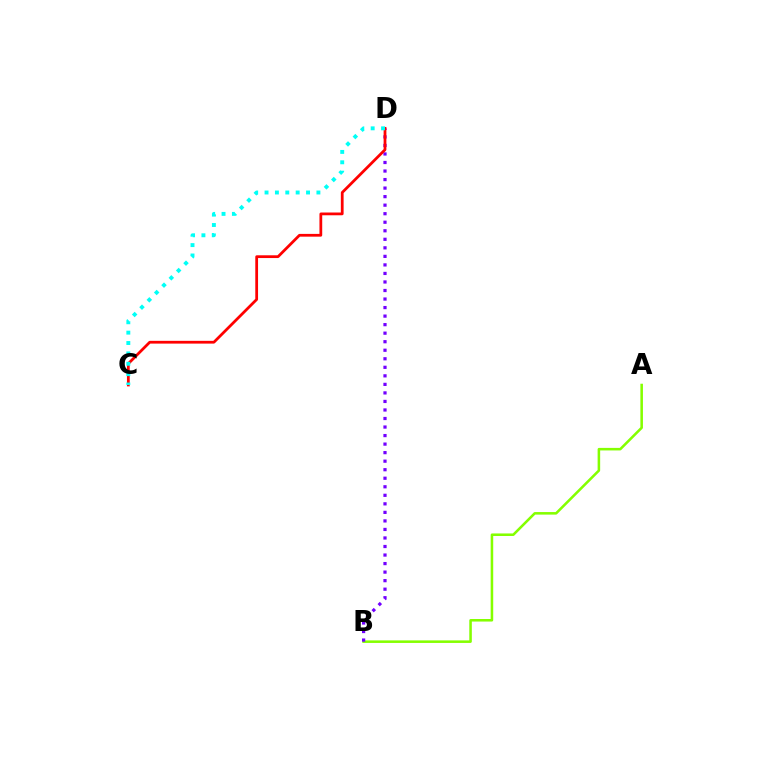{('A', 'B'): [{'color': '#84ff00', 'line_style': 'solid', 'thickness': 1.84}], ('B', 'D'): [{'color': '#7200ff', 'line_style': 'dotted', 'thickness': 2.32}], ('C', 'D'): [{'color': '#ff0000', 'line_style': 'solid', 'thickness': 1.99}, {'color': '#00fff6', 'line_style': 'dotted', 'thickness': 2.82}]}